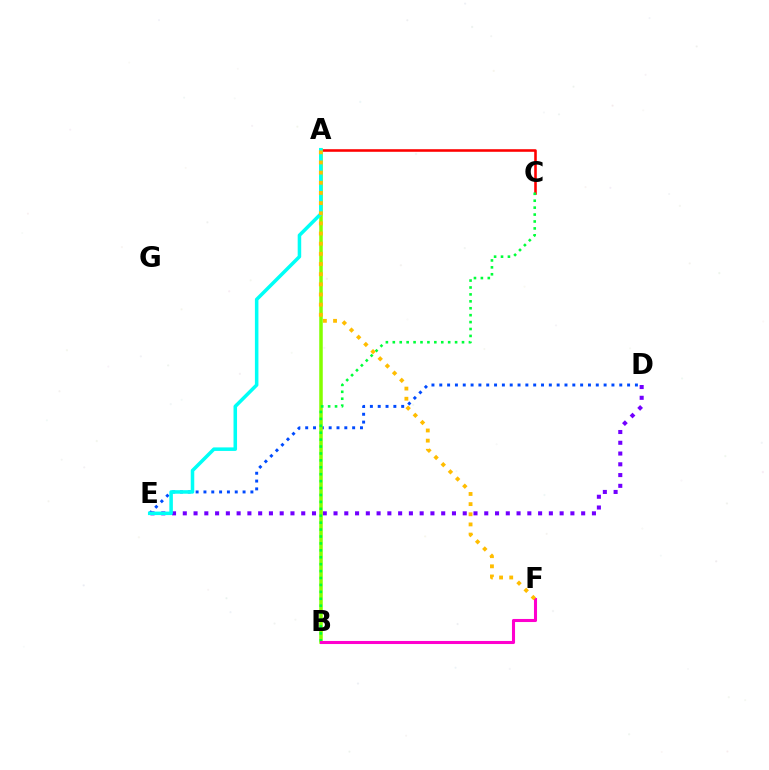{('D', 'E'): [{'color': '#004bff', 'line_style': 'dotted', 'thickness': 2.13}, {'color': '#7200ff', 'line_style': 'dotted', 'thickness': 2.93}], ('A', 'C'): [{'color': '#ff0000', 'line_style': 'solid', 'thickness': 1.85}], ('A', 'B'): [{'color': '#84ff00', 'line_style': 'solid', 'thickness': 2.54}], ('B', 'C'): [{'color': '#00ff39', 'line_style': 'dotted', 'thickness': 1.88}], ('A', 'E'): [{'color': '#00fff6', 'line_style': 'solid', 'thickness': 2.54}], ('B', 'F'): [{'color': '#ff00cf', 'line_style': 'solid', 'thickness': 2.21}], ('A', 'F'): [{'color': '#ffbd00', 'line_style': 'dotted', 'thickness': 2.76}]}